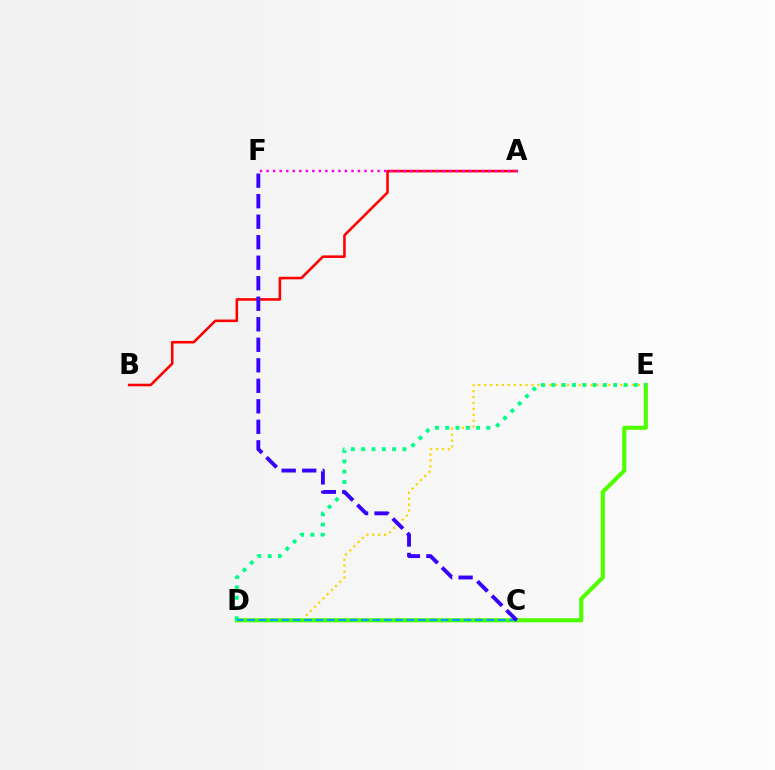{('A', 'B'): [{'color': '#ff0000', 'line_style': 'solid', 'thickness': 1.85}], ('D', 'E'): [{'color': '#ffd500', 'line_style': 'dotted', 'thickness': 1.61}, {'color': '#4fff00', 'line_style': 'solid', 'thickness': 2.97}, {'color': '#00ff86', 'line_style': 'dotted', 'thickness': 2.8}], ('C', 'D'): [{'color': '#009eff', 'line_style': 'dashed', 'thickness': 1.55}], ('C', 'F'): [{'color': '#3700ff', 'line_style': 'dashed', 'thickness': 2.79}], ('A', 'F'): [{'color': '#ff00ed', 'line_style': 'dotted', 'thickness': 1.77}]}